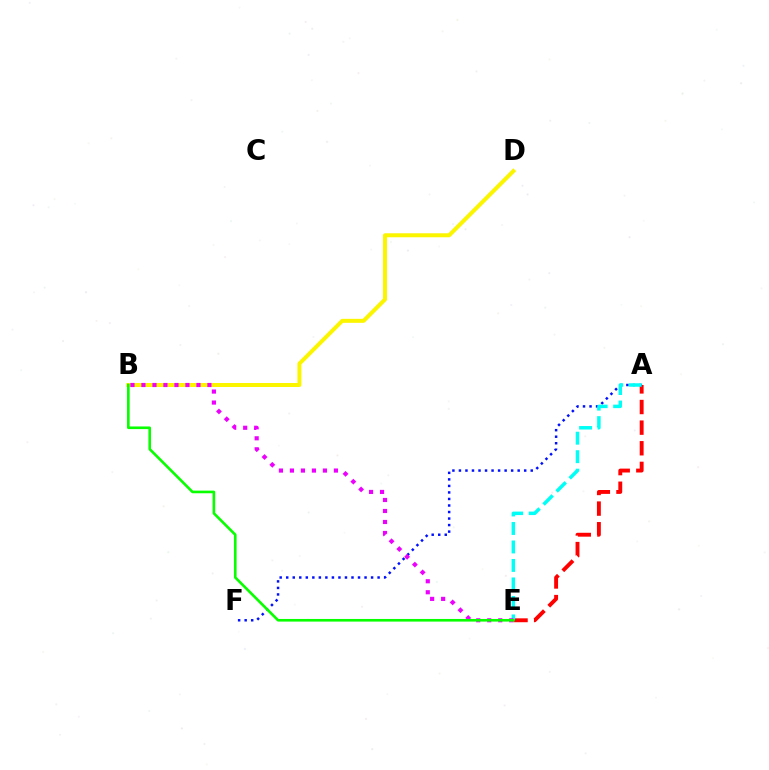{('A', 'E'): [{'color': '#ff0000', 'line_style': 'dashed', 'thickness': 2.8}, {'color': '#00fff6', 'line_style': 'dashed', 'thickness': 2.51}], ('A', 'F'): [{'color': '#0010ff', 'line_style': 'dotted', 'thickness': 1.77}], ('B', 'D'): [{'color': '#fcf500', 'line_style': 'solid', 'thickness': 2.88}], ('B', 'E'): [{'color': '#ee00ff', 'line_style': 'dotted', 'thickness': 2.99}, {'color': '#08ff00', 'line_style': 'solid', 'thickness': 1.9}]}